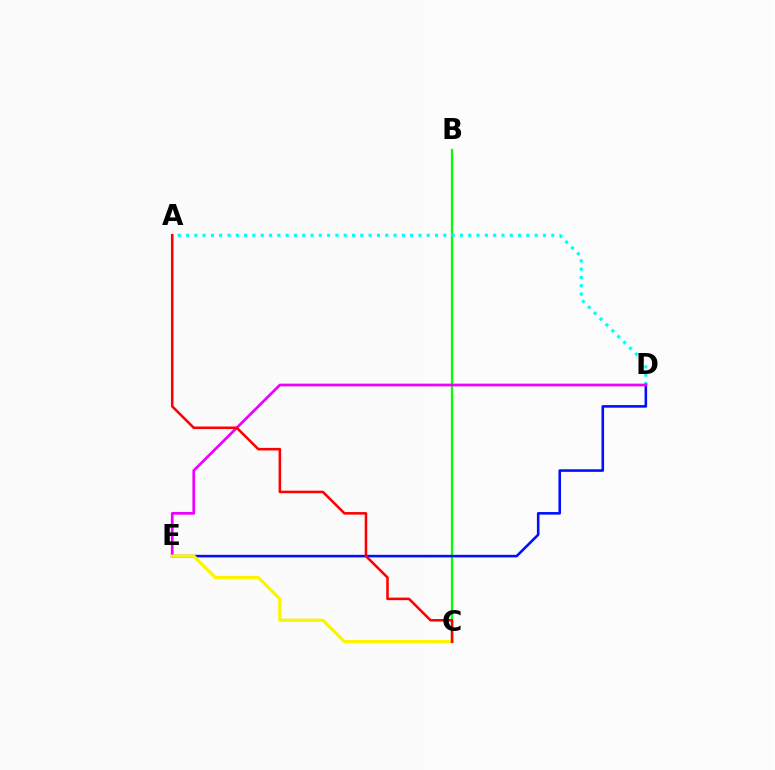{('B', 'C'): [{'color': '#08ff00', 'line_style': 'solid', 'thickness': 1.64}], ('A', 'D'): [{'color': '#00fff6', 'line_style': 'dotted', 'thickness': 2.26}], ('D', 'E'): [{'color': '#0010ff', 'line_style': 'solid', 'thickness': 1.86}, {'color': '#ee00ff', 'line_style': 'solid', 'thickness': 1.96}], ('C', 'E'): [{'color': '#fcf500', 'line_style': 'solid', 'thickness': 2.33}], ('A', 'C'): [{'color': '#ff0000', 'line_style': 'solid', 'thickness': 1.84}]}